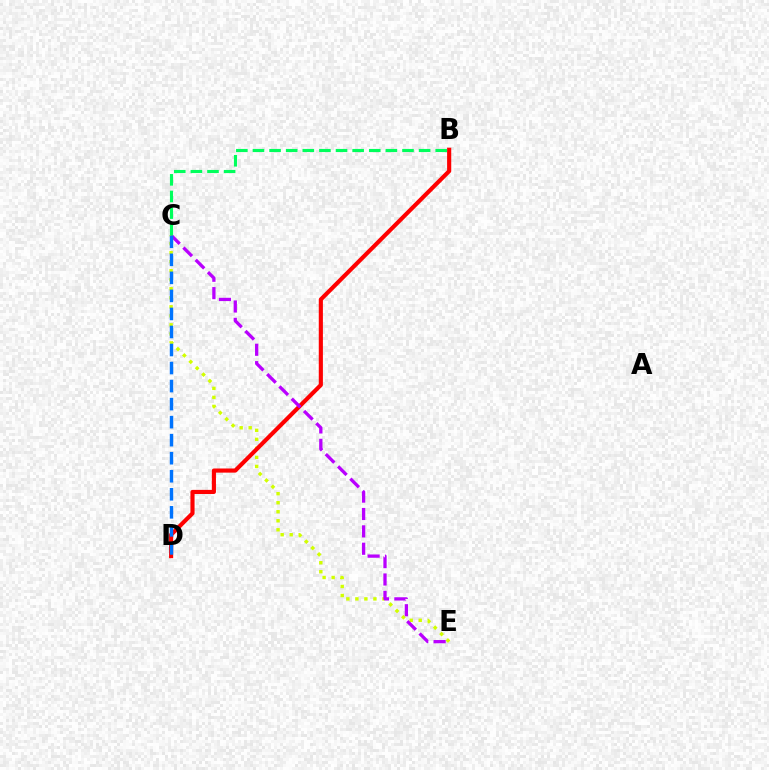{('C', 'E'): [{'color': '#d1ff00', 'line_style': 'dotted', 'thickness': 2.45}, {'color': '#b900ff', 'line_style': 'dashed', 'thickness': 2.36}], ('B', 'D'): [{'color': '#ff0000', 'line_style': 'solid', 'thickness': 2.98}], ('C', 'D'): [{'color': '#0074ff', 'line_style': 'dashed', 'thickness': 2.45}], ('B', 'C'): [{'color': '#00ff5c', 'line_style': 'dashed', 'thickness': 2.26}]}